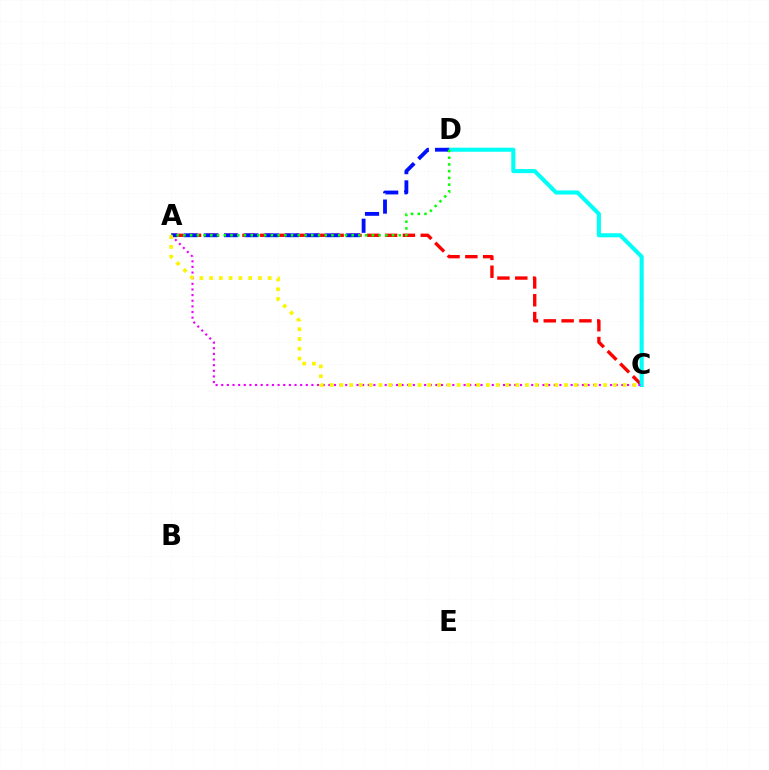{('A', 'C'): [{'color': '#ff0000', 'line_style': 'dashed', 'thickness': 2.42}, {'color': '#ee00ff', 'line_style': 'dotted', 'thickness': 1.53}, {'color': '#fcf500', 'line_style': 'dotted', 'thickness': 2.65}], ('C', 'D'): [{'color': '#00fff6', 'line_style': 'solid', 'thickness': 2.94}], ('A', 'D'): [{'color': '#0010ff', 'line_style': 'dashed', 'thickness': 2.76}, {'color': '#08ff00', 'line_style': 'dotted', 'thickness': 1.83}]}